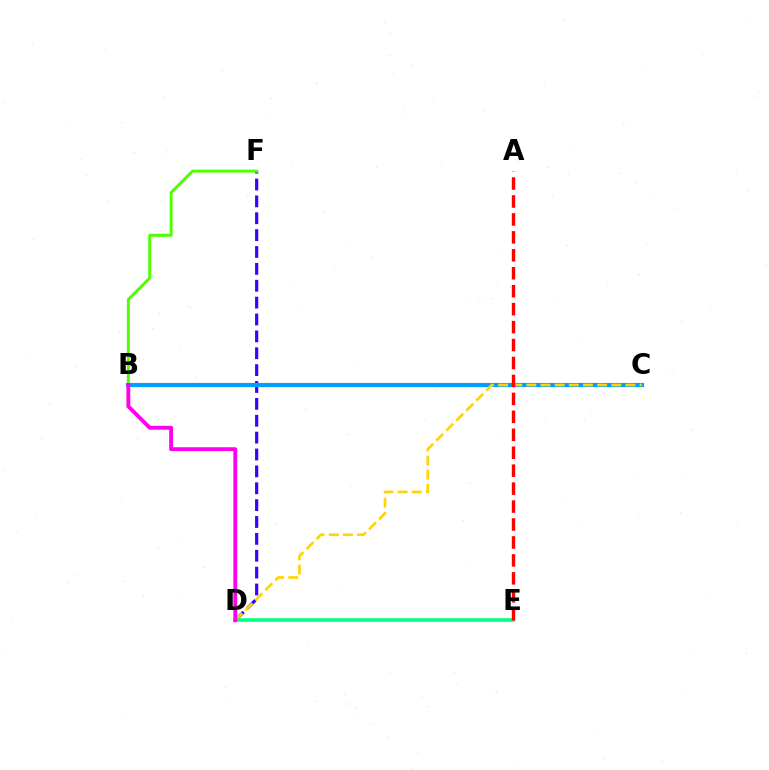{('D', 'F'): [{'color': '#3700ff', 'line_style': 'dashed', 'thickness': 2.29}], ('B', 'C'): [{'color': '#009eff', 'line_style': 'solid', 'thickness': 2.96}], ('C', 'D'): [{'color': '#ffd500', 'line_style': 'dashed', 'thickness': 1.92}], ('D', 'E'): [{'color': '#00ff86', 'line_style': 'solid', 'thickness': 2.58}], ('B', 'F'): [{'color': '#4fff00', 'line_style': 'solid', 'thickness': 2.11}], ('B', 'D'): [{'color': '#ff00ed', 'line_style': 'solid', 'thickness': 2.77}], ('A', 'E'): [{'color': '#ff0000', 'line_style': 'dashed', 'thickness': 2.44}]}